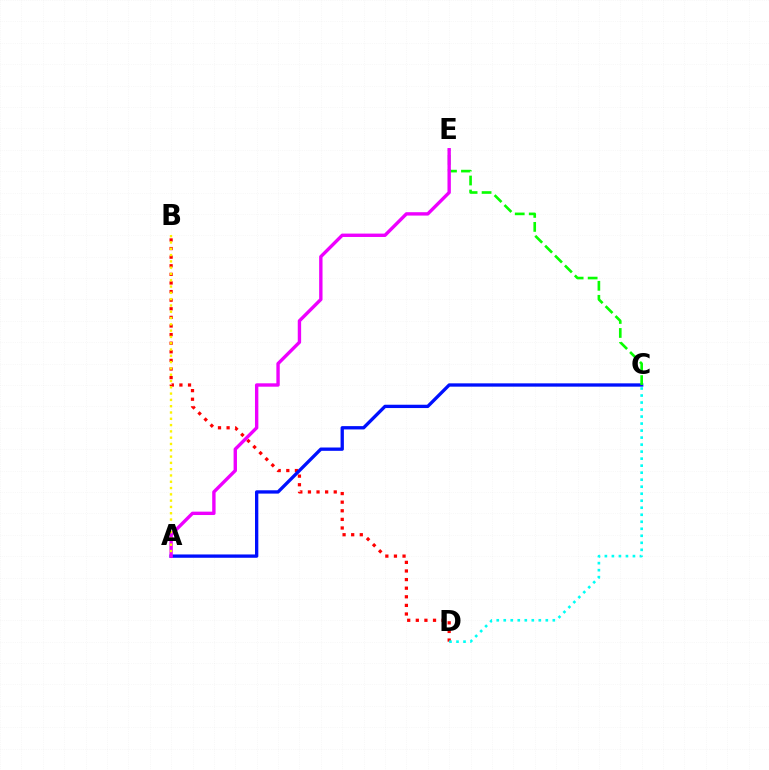{('B', 'D'): [{'color': '#ff0000', 'line_style': 'dotted', 'thickness': 2.34}], ('A', 'C'): [{'color': '#0010ff', 'line_style': 'solid', 'thickness': 2.39}], ('C', 'E'): [{'color': '#08ff00', 'line_style': 'dashed', 'thickness': 1.9}], ('C', 'D'): [{'color': '#00fff6', 'line_style': 'dotted', 'thickness': 1.91}], ('A', 'E'): [{'color': '#ee00ff', 'line_style': 'solid', 'thickness': 2.43}], ('A', 'B'): [{'color': '#fcf500', 'line_style': 'dotted', 'thickness': 1.71}]}